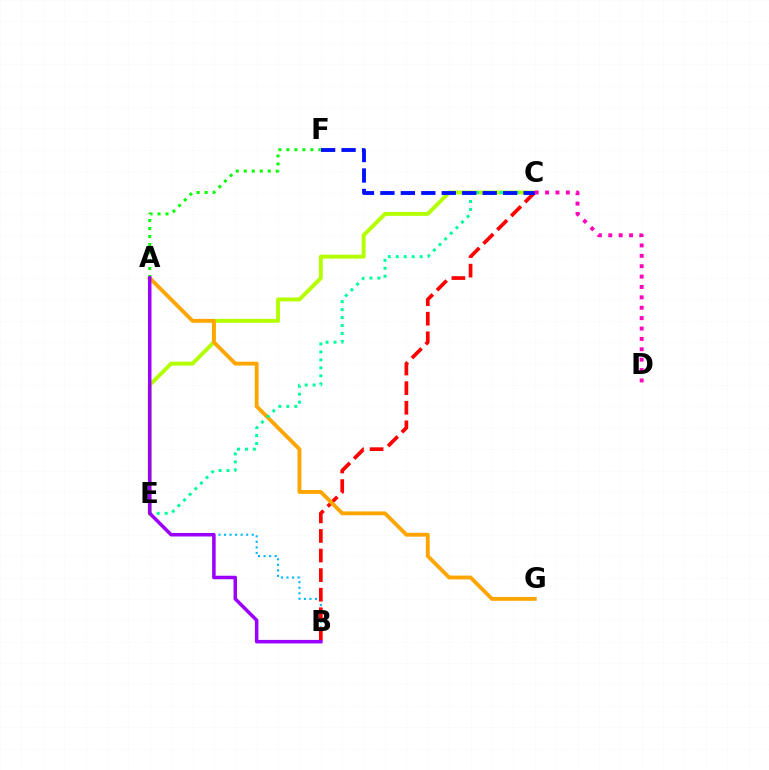{('C', 'E'): [{'color': '#b3ff00', 'line_style': 'solid', 'thickness': 2.81}, {'color': '#00ff9d', 'line_style': 'dotted', 'thickness': 2.16}], ('B', 'E'): [{'color': '#00b5ff', 'line_style': 'dotted', 'thickness': 1.51}], ('B', 'C'): [{'color': '#ff0000', 'line_style': 'dashed', 'thickness': 2.66}], ('A', 'G'): [{'color': '#ffa500', 'line_style': 'solid', 'thickness': 2.77}], ('C', 'F'): [{'color': '#0010ff', 'line_style': 'dashed', 'thickness': 2.78}], ('A', 'F'): [{'color': '#08ff00', 'line_style': 'dotted', 'thickness': 2.17}], ('C', 'D'): [{'color': '#ff00bd', 'line_style': 'dotted', 'thickness': 2.82}], ('A', 'B'): [{'color': '#9b00ff', 'line_style': 'solid', 'thickness': 2.53}]}